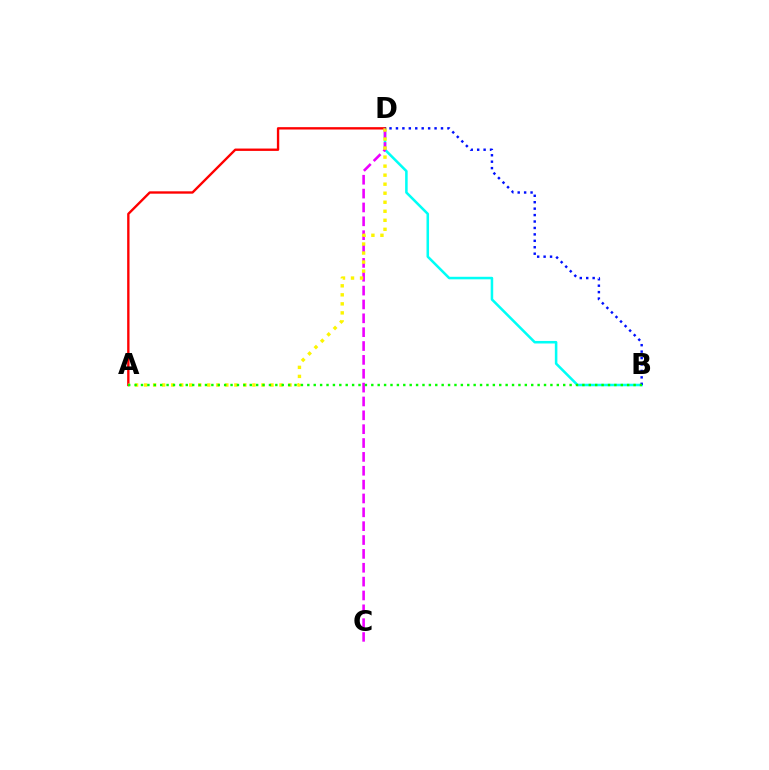{('B', 'D'): [{'color': '#00fff6', 'line_style': 'solid', 'thickness': 1.83}, {'color': '#0010ff', 'line_style': 'dotted', 'thickness': 1.75}], ('A', 'D'): [{'color': '#ff0000', 'line_style': 'solid', 'thickness': 1.7}, {'color': '#fcf500', 'line_style': 'dotted', 'thickness': 2.45}], ('C', 'D'): [{'color': '#ee00ff', 'line_style': 'dashed', 'thickness': 1.88}], ('A', 'B'): [{'color': '#08ff00', 'line_style': 'dotted', 'thickness': 1.74}]}